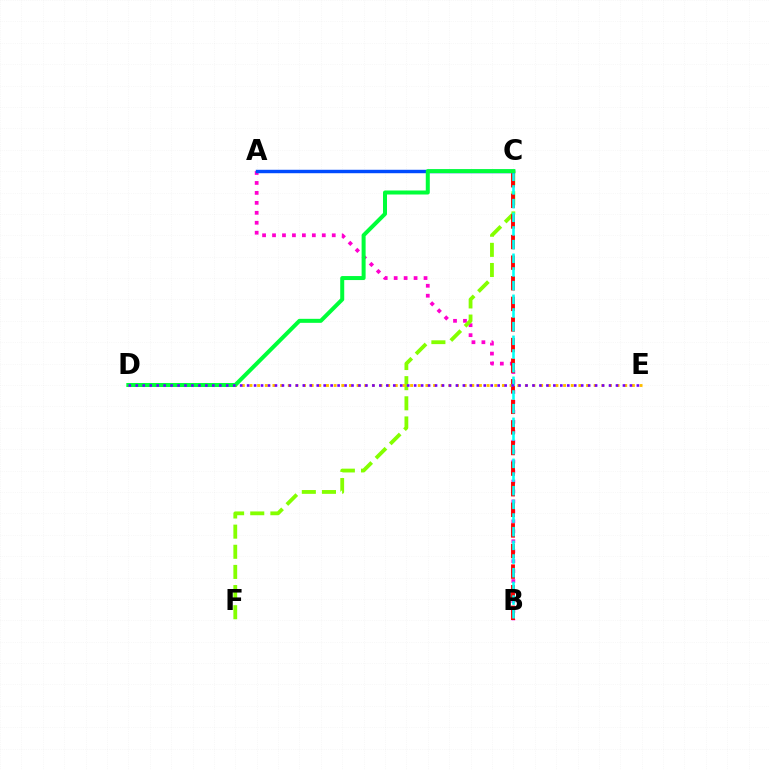{('A', 'B'): [{'color': '#ff00cf', 'line_style': 'dotted', 'thickness': 2.7}], ('C', 'F'): [{'color': '#84ff00', 'line_style': 'dashed', 'thickness': 2.74}], ('B', 'C'): [{'color': '#ff0000', 'line_style': 'dashed', 'thickness': 2.8}, {'color': '#00fff6', 'line_style': 'dashed', 'thickness': 1.86}], ('D', 'E'): [{'color': '#ffbd00', 'line_style': 'dotted', 'thickness': 2.08}, {'color': '#7200ff', 'line_style': 'dotted', 'thickness': 1.89}], ('A', 'C'): [{'color': '#004bff', 'line_style': 'solid', 'thickness': 2.48}], ('C', 'D'): [{'color': '#00ff39', 'line_style': 'solid', 'thickness': 2.89}]}